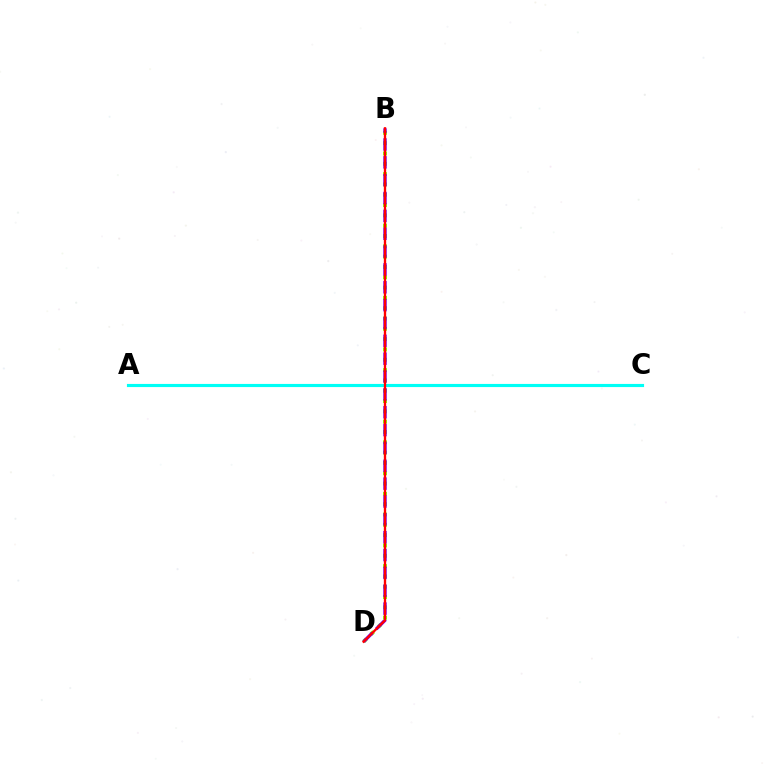{('B', 'D'): [{'color': '#84ff00', 'line_style': 'dotted', 'thickness': 2.8}, {'color': '#7200ff', 'line_style': 'dashed', 'thickness': 2.42}, {'color': '#ff0000', 'line_style': 'solid', 'thickness': 1.69}], ('A', 'C'): [{'color': '#00fff6', 'line_style': 'solid', 'thickness': 2.26}]}